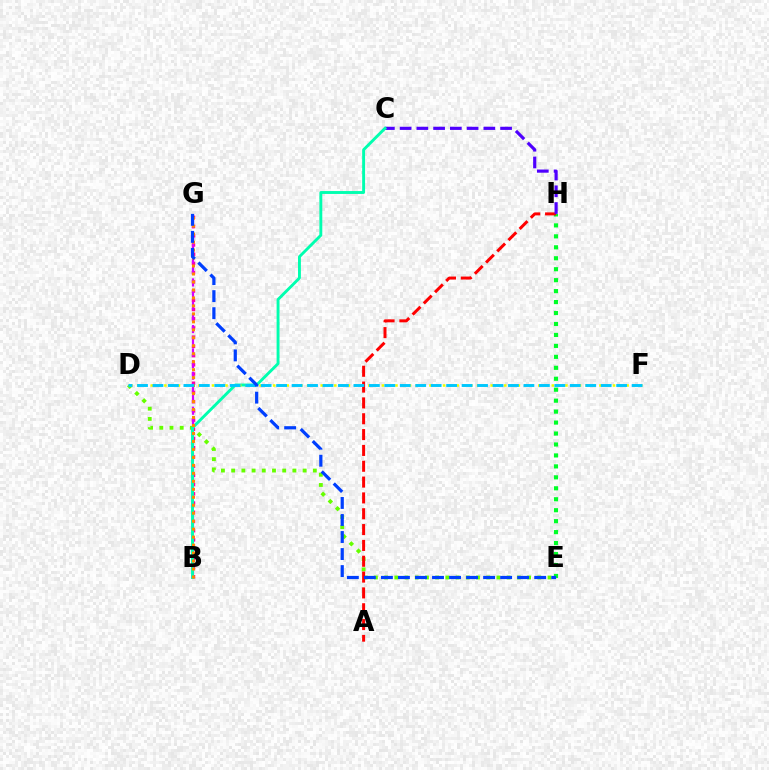{('E', 'H'): [{'color': '#00ff27', 'line_style': 'dotted', 'thickness': 2.98}], ('B', 'G'): [{'color': '#ff00a0', 'line_style': 'dotted', 'thickness': 2.5}, {'color': '#d600ff', 'line_style': 'dashed', 'thickness': 1.58}, {'color': '#ff8800', 'line_style': 'dotted', 'thickness': 2.17}], ('D', 'E'): [{'color': '#66ff00', 'line_style': 'dotted', 'thickness': 2.77}], ('A', 'H'): [{'color': '#ff0000', 'line_style': 'dashed', 'thickness': 2.15}], ('C', 'H'): [{'color': '#4f00ff', 'line_style': 'dashed', 'thickness': 2.27}], ('B', 'C'): [{'color': '#00ffaf', 'line_style': 'solid', 'thickness': 2.09}], ('D', 'F'): [{'color': '#eeff00', 'line_style': 'dotted', 'thickness': 1.85}, {'color': '#00c7ff', 'line_style': 'dashed', 'thickness': 2.1}], ('E', 'G'): [{'color': '#003fff', 'line_style': 'dashed', 'thickness': 2.31}]}